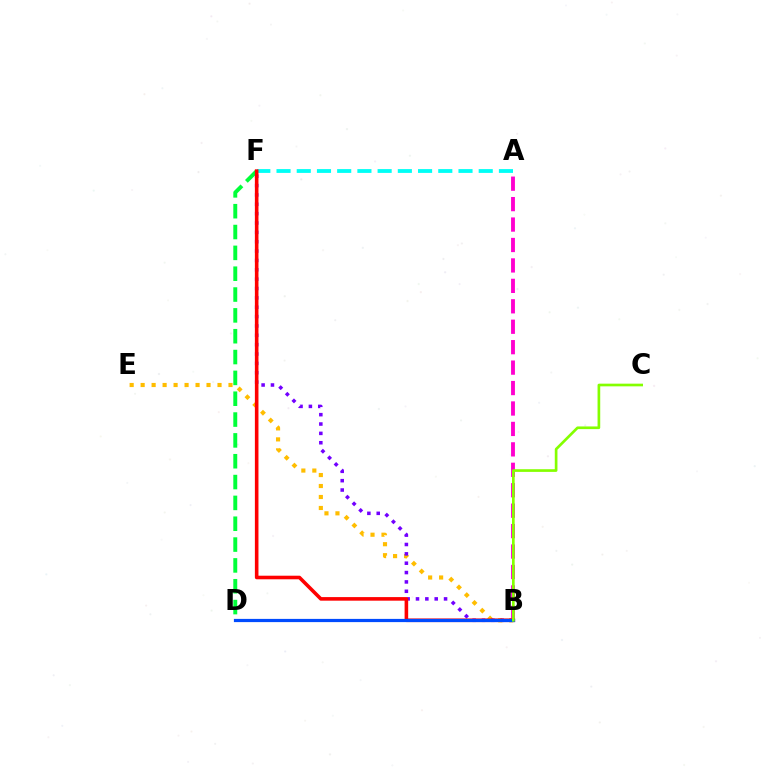{('B', 'E'): [{'color': '#ffbd00', 'line_style': 'dotted', 'thickness': 2.98}], ('D', 'F'): [{'color': '#00ff39', 'line_style': 'dashed', 'thickness': 2.83}], ('A', 'F'): [{'color': '#00fff6', 'line_style': 'dashed', 'thickness': 2.75}], ('B', 'F'): [{'color': '#7200ff', 'line_style': 'dotted', 'thickness': 2.54}, {'color': '#ff0000', 'line_style': 'solid', 'thickness': 2.58}], ('A', 'B'): [{'color': '#ff00cf', 'line_style': 'dashed', 'thickness': 2.78}], ('B', 'D'): [{'color': '#004bff', 'line_style': 'solid', 'thickness': 2.31}], ('B', 'C'): [{'color': '#84ff00', 'line_style': 'solid', 'thickness': 1.92}]}